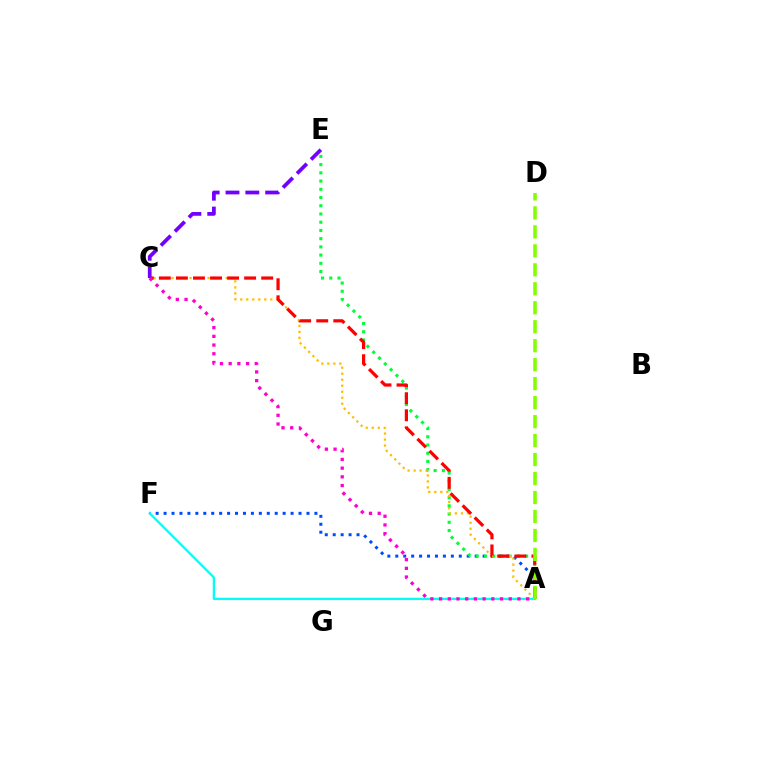{('A', 'F'): [{'color': '#004bff', 'line_style': 'dotted', 'thickness': 2.16}, {'color': '#00fff6', 'line_style': 'solid', 'thickness': 1.66}], ('A', 'E'): [{'color': '#00ff39', 'line_style': 'dotted', 'thickness': 2.23}], ('A', 'C'): [{'color': '#ffbd00', 'line_style': 'dotted', 'thickness': 1.63}, {'color': '#ff0000', 'line_style': 'dashed', 'thickness': 2.32}, {'color': '#ff00cf', 'line_style': 'dotted', 'thickness': 2.37}], ('C', 'E'): [{'color': '#7200ff', 'line_style': 'dashed', 'thickness': 2.69}], ('A', 'D'): [{'color': '#84ff00', 'line_style': 'dashed', 'thickness': 2.58}]}